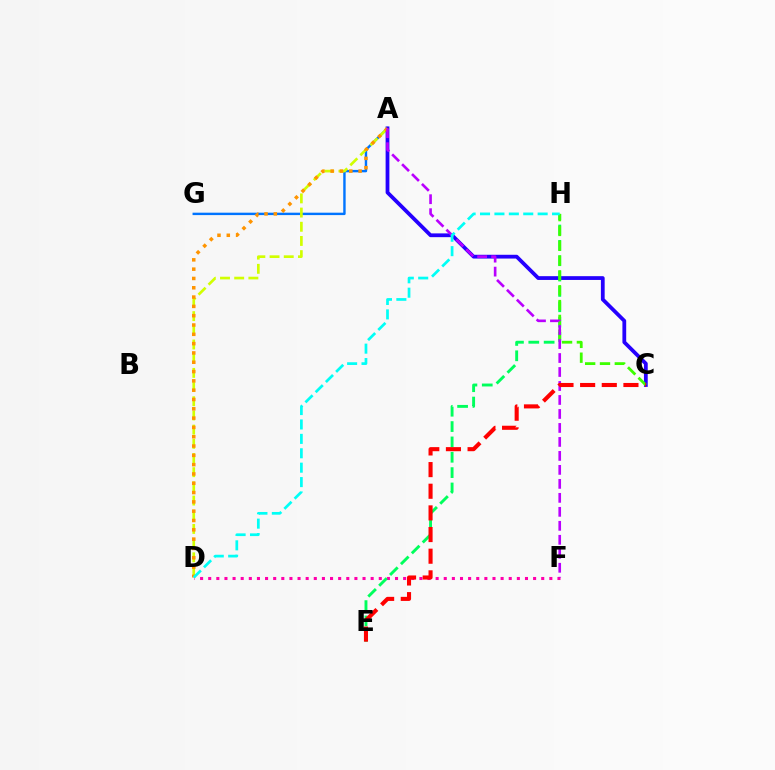{('A', 'G'): [{'color': '#0074ff', 'line_style': 'solid', 'thickness': 1.74}], ('A', 'D'): [{'color': '#d1ff00', 'line_style': 'dashed', 'thickness': 1.93}, {'color': '#ff9400', 'line_style': 'dotted', 'thickness': 2.53}], ('A', 'C'): [{'color': '#2500ff', 'line_style': 'solid', 'thickness': 2.72}], ('D', 'F'): [{'color': '#ff00ac', 'line_style': 'dotted', 'thickness': 2.21}], ('E', 'H'): [{'color': '#00ff5c', 'line_style': 'dashed', 'thickness': 2.09}], ('C', 'H'): [{'color': '#3dff00', 'line_style': 'dashed', 'thickness': 2.01}], ('A', 'F'): [{'color': '#b900ff', 'line_style': 'dashed', 'thickness': 1.9}], ('D', 'H'): [{'color': '#00fff6', 'line_style': 'dashed', 'thickness': 1.96}], ('C', 'E'): [{'color': '#ff0000', 'line_style': 'dashed', 'thickness': 2.94}]}